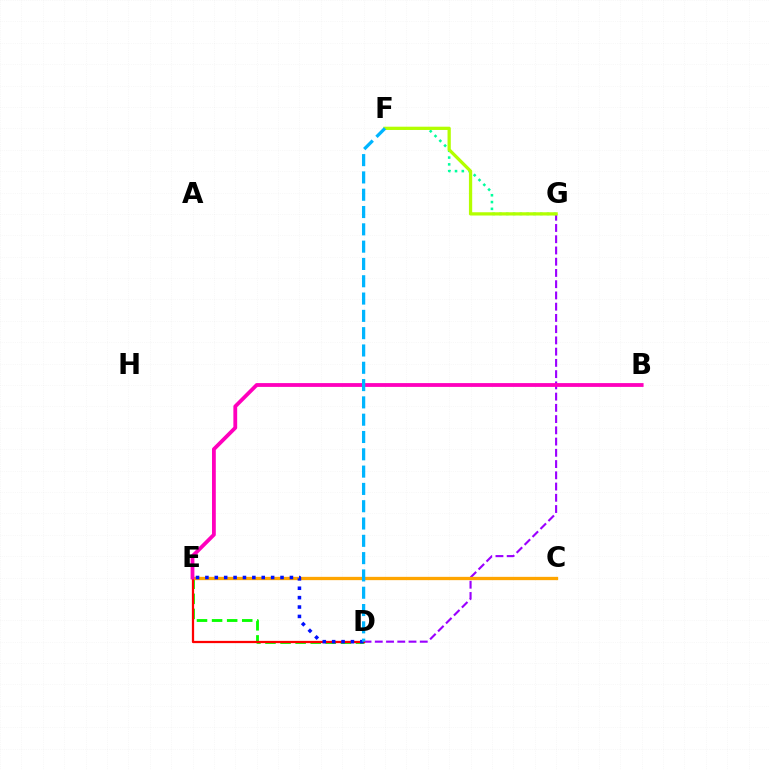{('D', 'E'): [{'color': '#08ff00', 'line_style': 'dashed', 'thickness': 2.05}, {'color': '#ff0000', 'line_style': 'solid', 'thickness': 1.62}, {'color': '#0010ff', 'line_style': 'dotted', 'thickness': 2.55}], ('D', 'G'): [{'color': '#9b00ff', 'line_style': 'dashed', 'thickness': 1.53}], ('C', 'E'): [{'color': '#ffa500', 'line_style': 'solid', 'thickness': 2.37}], ('B', 'E'): [{'color': '#ff00bd', 'line_style': 'solid', 'thickness': 2.74}], ('F', 'G'): [{'color': '#00ff9d', 'line_style': 'dotted', 'thickness': 1.85}, {'color': '#b3ff00', 'line_style': 'solid', 'thickness': 2.35}], ('D', 'F'): [{'color': '#00b5ff', 'line_style': 'dashed', 'thickness': 2.35}]}